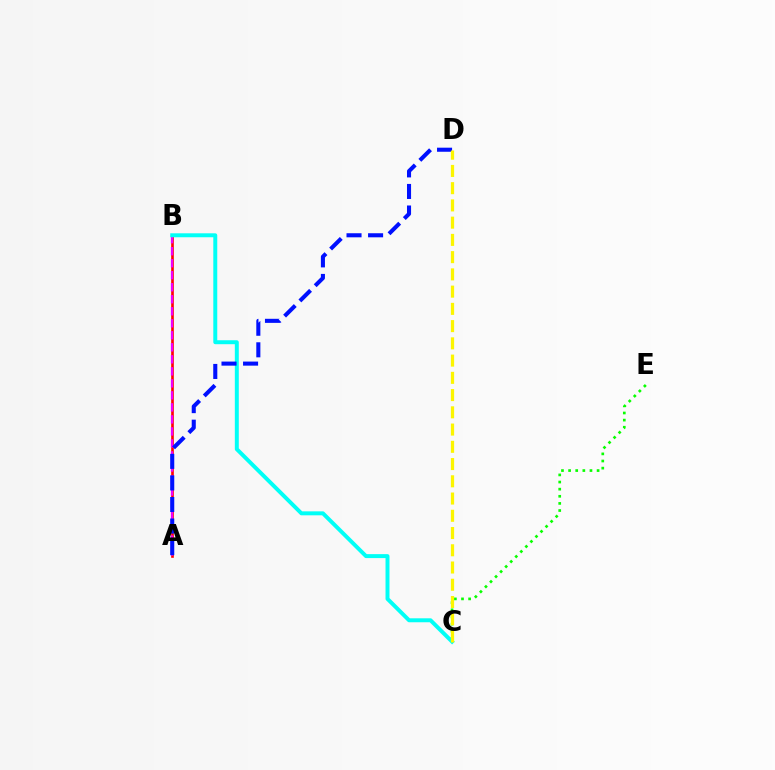{('A', 'B'): [{'color': '#ff0000', 'line_style': 'solid', 'thickness': 1.9}, {'color': '#ee00ff', 'line_style': 'dashed', 'thickness': 1.63}], ('C', 'E'): [{'color': '#08ff00', 'line_style': 'dotted', 'thickness': 1.93}], ('B', 'C'): [{'color': '#00fff6', 'line_style': 'solid', 'thickness': 2.85}], ('A', 'D'): [{'color': '#0010ff', 'line_style': 'dashed', 'thickness': 2.93}], ('C', 'D'): [{'color': '#fcf500', 'line_style': 'dashed', 'thickness': 2.34}]}